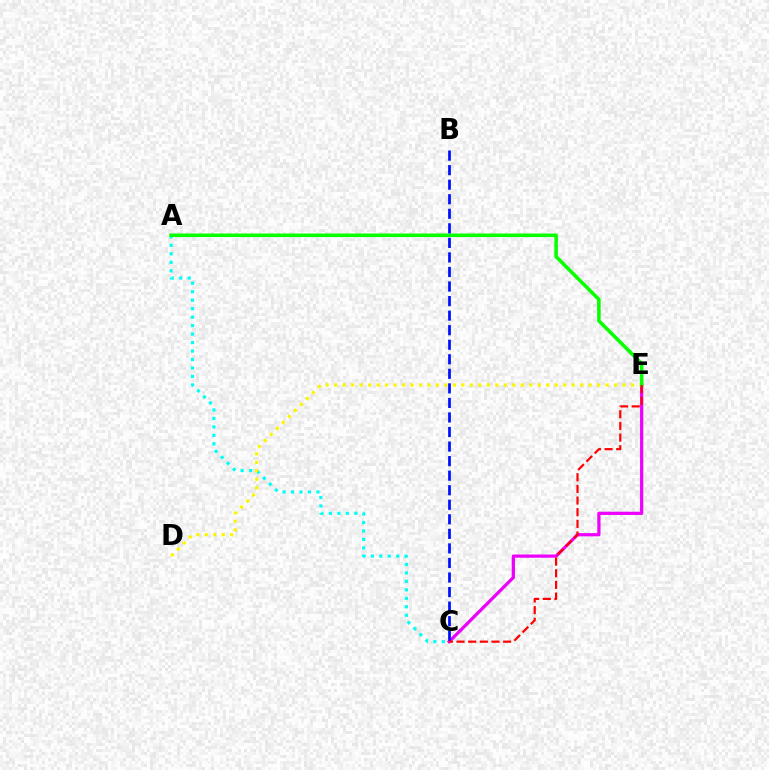{('A', 'C'): [{'color': '#00fff6', 'line_style': 'dotted', 'thickness': 2.3}], ('C', 'E'): [{'color': '#ee00ff', 'line_style': 'solid', 'thickness': 2.33}, {'color': '#ff0000', 'line_style': 'dashed', 'thickness': 1.58}], ('D', 'E'): [{'color': '#fcf500', 'line_style': 'dotted', 'thickness': 2.3}], ('A', 'E'): [{'color': '#08ff00', 'line_style': 'solid', 'thickness': 2.55}], ('B', 'C'): [{'color': '#0010ff', 'line_style': 'dashed', 'thickness': 1.98}]}